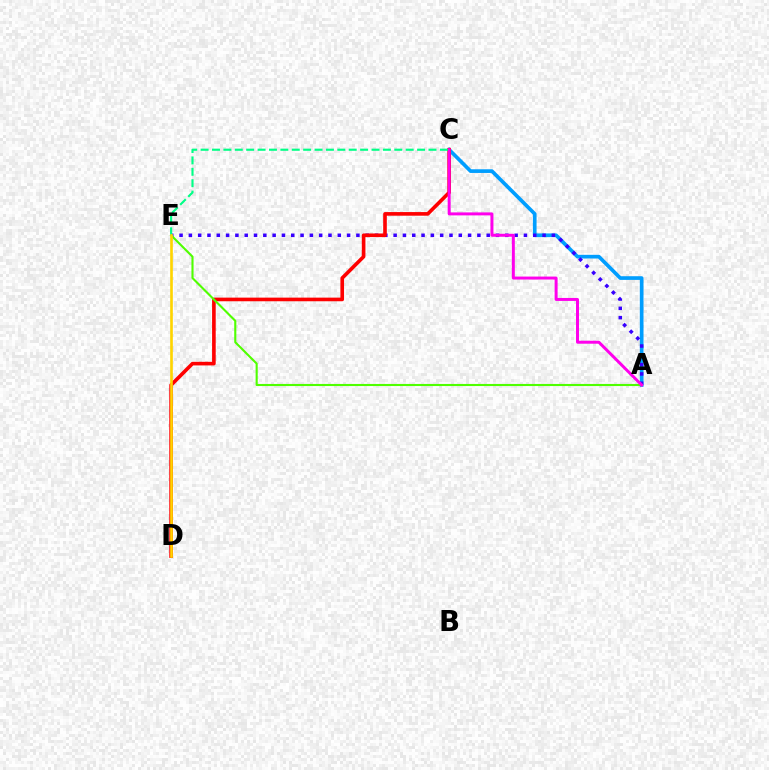{('A', 'C'): [{'color': '#009eff', 'line_style': 'solid', 'thickness': 2.65}, {'color': '#ff00ed', 'line_style': 'solid', 'thickness': 2.14}], ('A', 'E'): [{'color': '#3700ff', 'line_style': 'dotted', 'thickness': 2.53}, {'color': '#4fff00', 'line_style': 'solid', 'thickness': 1.52}], ('C', 'D'): [{'color': '#ff0000', 'line_style': 'solid', 'thickness': 2.61}], ('C', 'E'): [{'color': '#00ff86', 'line_style': 'dashed', 'thickness': 1.55}], ('D', 'E'): [{'color': '#ffd500', 'line_style': 'solid', 'thickness': 1.91}]}